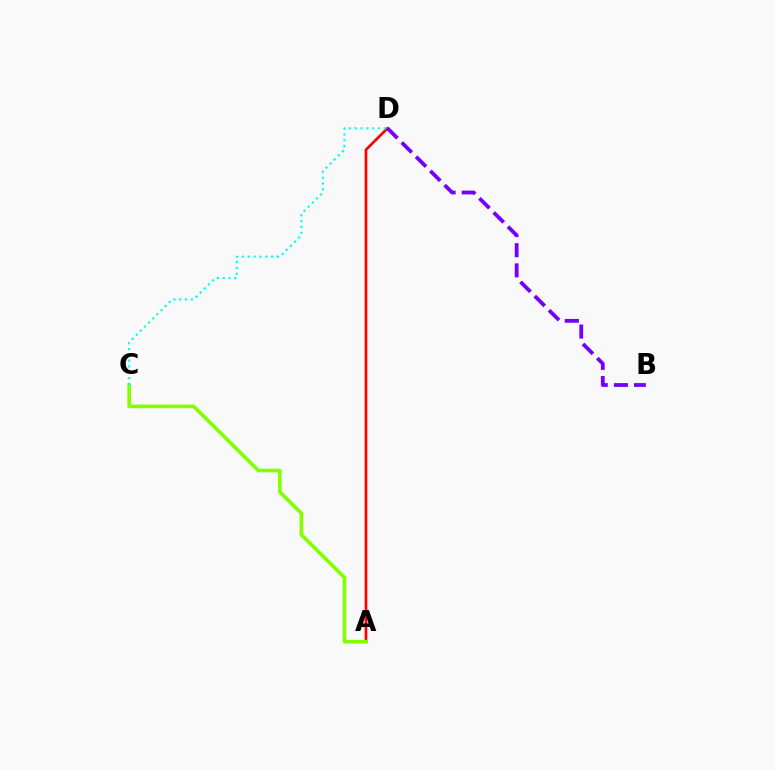{('A', 'D'): [{'color': '#ff0000', 'line_style': 'solid', 'thickness': 1.94}], ('A', 'C'): [{'color': '#84ff00', 'line_style': 'solid', 'thickness': 2.63}], ('C', 'D'): [{'color': '#00fff6', 'line_style': 'dotted', 'thickness': 1.58}], ('B', 'D'): [{'color': '#7200ff', 'line_style': 'dashed', 'thickness': 2.73}]}